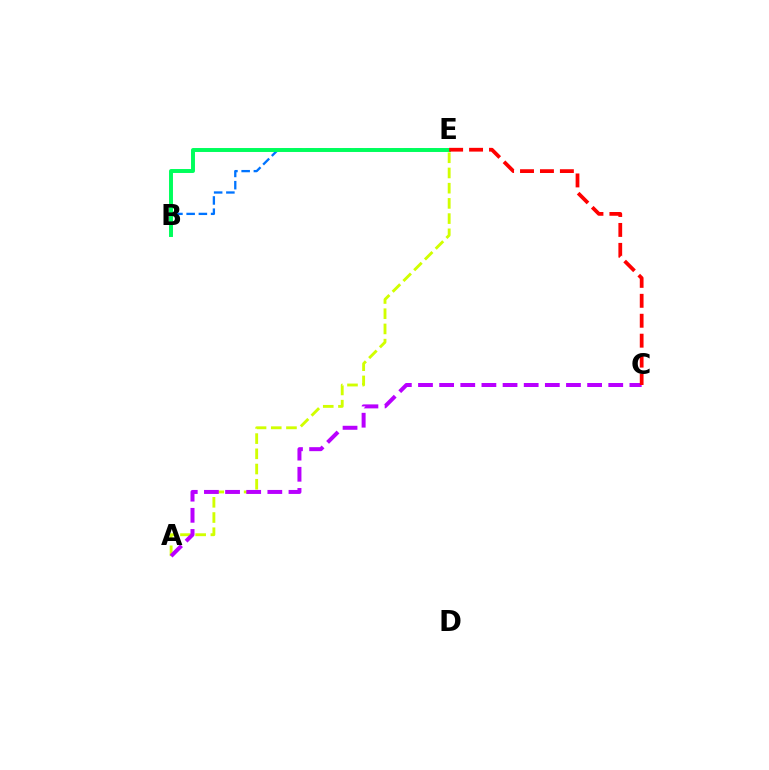{('B', 'E'): [{'color': '#0074ff', 'line_style': 'dashed', 'thickness': 1.66}, {'color': '#00ff5c', 'line_style': 'solid', 'thickness': 2.84}], ('A', 'E'): [{'color': '#d1ff00', 'line_style': 'dashed', 'thickness': 2.07}], ('A', 'C'): [{'color': '#b900ff', 'line_style': 'dashed', 'thickness': 2.87}], ('C', 'E'): [{'color': '#ff0000', 'line_style': 'dashed', 'thickness': 2.71}]}